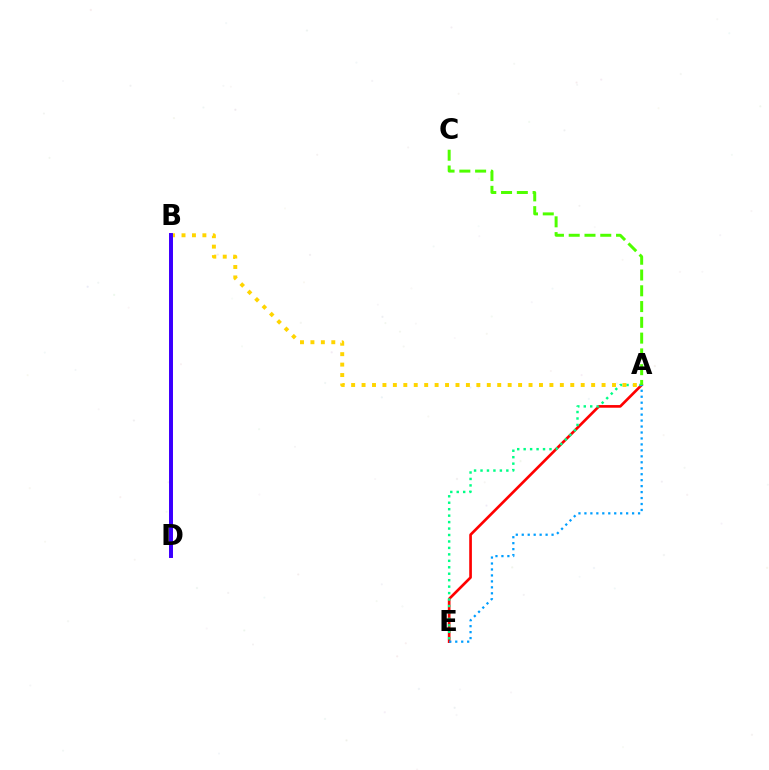{('A', 'E'): [{'color': '#ff0000', 'line_style': 'solid', 'thickness': 1.92}, {'color': '#00ff86', 'line_style': 'dotted', 'thickness': 1.75}, {'color': '#009eff', 'line_style': 'dotted', 'thickness': 1.62}], ('B', 'D'): [{'color': '#ff00ed', 'line_style': 'solid', 'thickness': 2.81}, {'color': '#3700ff', 'line_style': 'solid', 'thickness': 2.8}], ('A', 'C'): [{'color': '#4fff00', 'line_style': 'dashed', 'thickness': 2.14}], ('A', 'B'): [{'color': '#ffd500', 'line_style': 'dotted', 'thickness': 2.84}]}